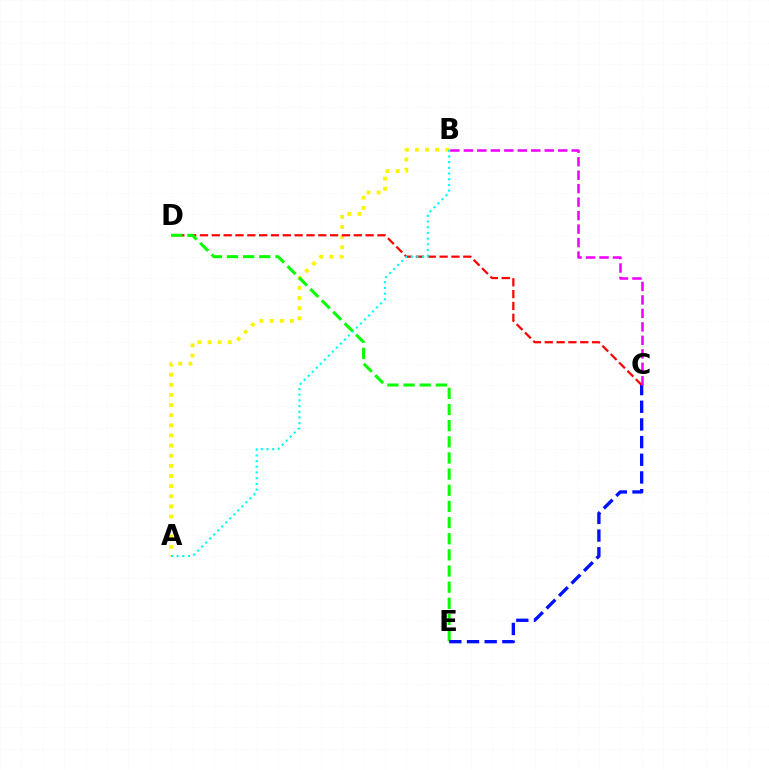{('A', 'B'): [{'color': '#fcf500', 'line_style': 'dotted', 'thickness': 2.75}, {'color': '#00fff6', 'line_style': 'dotted', 'thickness': 1.55}], ('C', 'D'): [{'color': '#ff0000', 'line_style': 'dashed', 'thickness': 1.61}], ('D', 'E'): [{'color': '#08ff00', 'line_style': 'dashed', 'thickness': 2.19}], ('C', 'E'): [{'color': '#0010ff', 'line_style': 'dashed', 'thickness': 2.4}], ('B', 'C'): [{'color': '#ee00ff', 'line_style': 'dashed', 'thickness': 1.83}]}